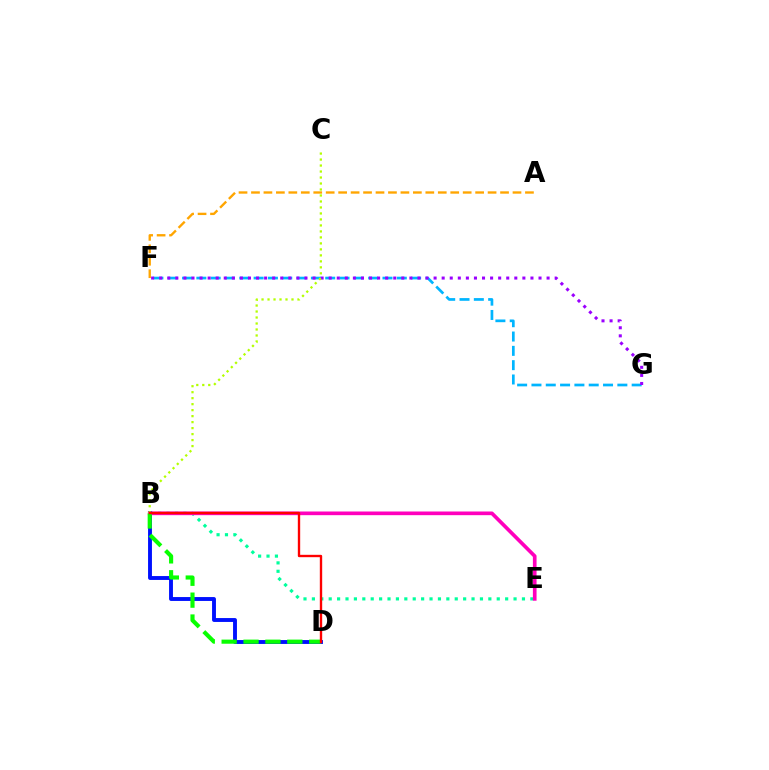{('B', 'D'): [{'color': '#0010ff', 'line_style': 'solid', 'thickness': 2.8}, {'color': '#08ff00', 'line_style': 'dashed', 'thickness': 2.97}, {'color': '#ff0000', 'line_style': 'solid', 'thickness': 1.71}], ('B', 'E'): [{'color': '#00ff9d', 'line_style': 'dotted', 'thickness': 2.28}, {'color': '#ff00bd', 'line_style': 'solid', 'thickness': 2.64}], ('F', 'G'): [{'color': '#00b5ff', 'line_style': 'dashed', 'thickness': 1.94}, {'color': '#9b00ff', 'line_style': 'dotted', 'thickness': 2.19}], ('B', 'C'): [{'color': '#b3ff00', 'line_style': 'dotted', 'thickness': 1.63}], ('A', 'F'): [{'color': '#ffa500', 'line_style': 'dashed', 'thickness': 1.69}]}